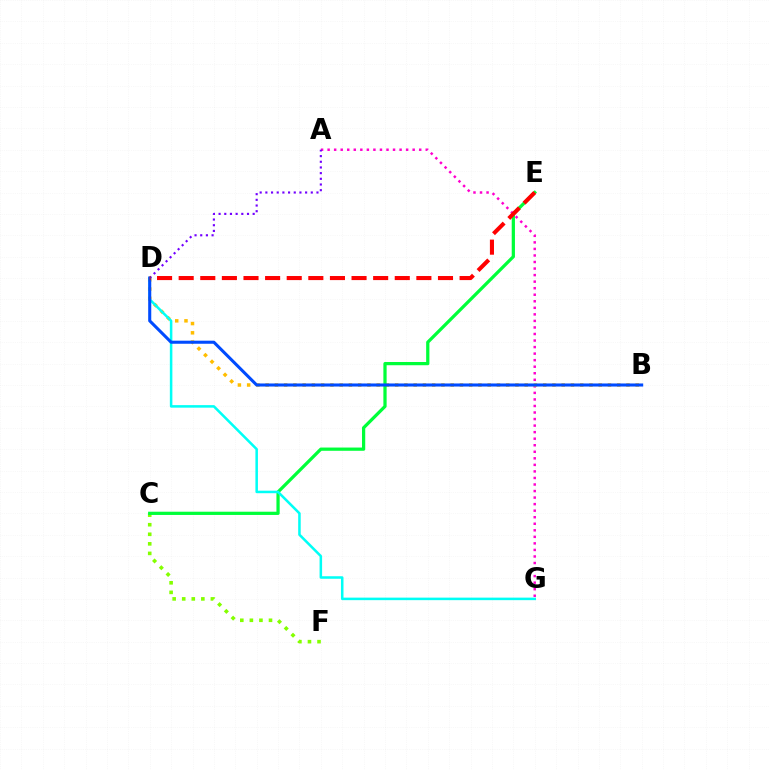{('C', 'F'): [{'color': '#84ff00', 'line_style': 'dotted', 'thickness': 2.6}], ('A', 'G'): [{'color': '#ff00cf', 'line_style': 'dotted', 'thickness': 1.78}], ('B', 'D'): [{'color': '#ffbd00', 'line_style': 'dotted', 'thickness': 2.51}, {'color': '#004bff', 'line_style': 'solid', 'thickness': 2.21}], ('C', 'E'): [{'color': '#00ff39', 'line_style': 'solid', 'thickness': 2.33}], ('A', 'D'): [{'color': '#7200ff', 'line_style': 'dotted', 'thickness': 1.54}], ('D', 'G'): [{'color': '#00fff6', 'line_style': 'solid', 'thickness': 1.82}], ('D', 'E'): [{'color': '#ff0000', 'line_style': 'dashed', 'thickness': 2.94}]}